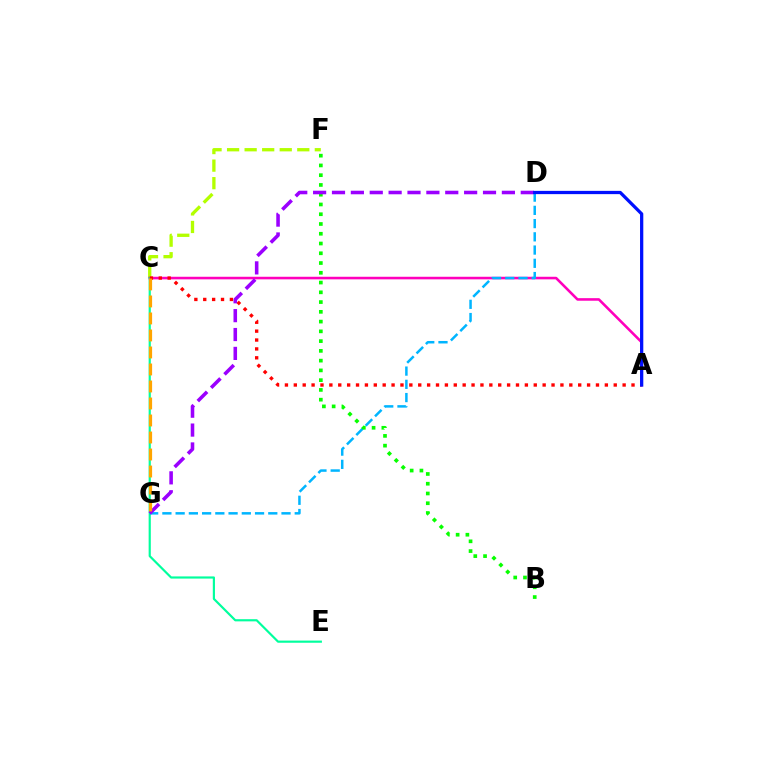{('C', 'F'): [{'color': '#b3ff00', 'line_style': 'dashed', 'thickness': 2.38}], ('A', 'C'): [{'color': '#ff00bd', 'line_style': 'solid', 'thickness': 1.86}, {'color': '#ff0000', 'line_style': 'dotted', 'thickness': 2.41}], ('C', 'E'): [{'color': '#00ff9d', 'line_style': 'solid', 'thickness': 1.56}], ('D', 'G'): [{'color': '#00b5ff', 'line_style': 'dashed', 'thickness': 1.8}, {'color': '#9b00ff', 'line_style': 'dashed', 'thickness': 2.56}], ('B', 'F'): [{'color': '#08ff00', 'line_style': 'dotted', 'thickness': 2.65}], ('C', 'G'): [{'color': '#ffa500', 'line_style': 'dashed', 'thickness': 2.31}], ('A', 'D'): [{'color': '#0010ff', 'line_style': 'solid', 'thickness': 2.35}]}